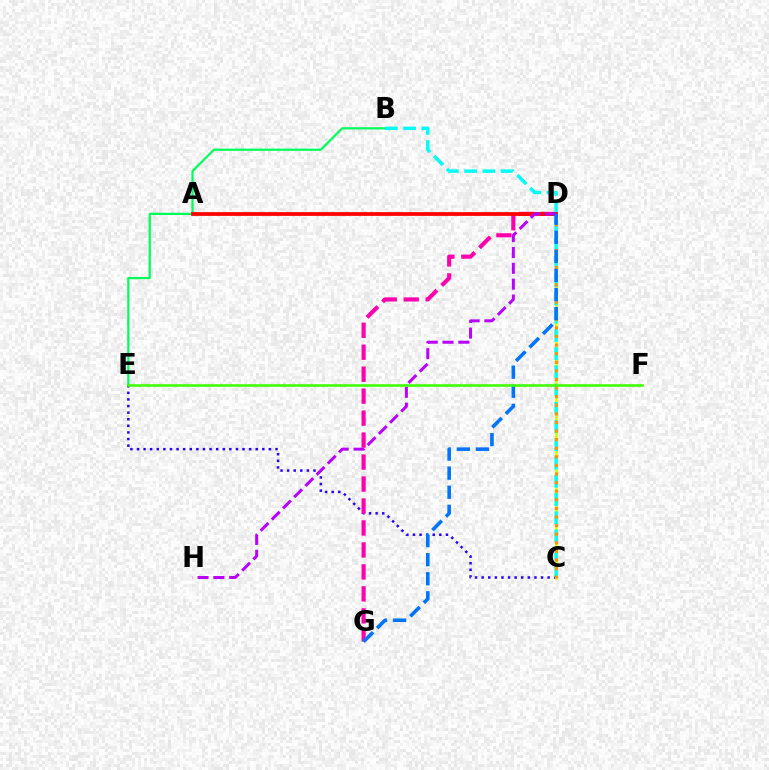{('C', 'E'): [{'color': '#2500ff', 'line_style': 'dotted', 'thickness': 1.79}], ('C', 'D'): [{'color': '#d1ff00', 'line_style': 'solid', 'thickness': 1.9}, {'color': '#ff9400', 'line_style': 'dotted', 'thickness': 2.34}], ('B', 'E'): [{'color': '#00ff5c', 'line_style': 'solid', 'thickness': 1.61}], ('D', 'G'): [{'color': '#ff00ac', 'line_style': 'dashed', 'thickness': 2.98}, {'color': '#0074ff', 'line_style': 'dashed', 'thickness': 2.59}], ('B', 'C'): [{'color': '#00fff6', 'line_style': 'dashed', 'thickness': 2.48}], ('A', 'D'): [{'color': '#ff0000', 'line_style': 'solid', 'thickness': 2.7}], ('D', 'H'): [{'color': '#b900ff', 'line_style': 'dashed', 'thickness': 2.15}], ('E', 'F'): [{'color': '#3dff00', 'line_style': 'solid', 'thickness': 1.84}]}